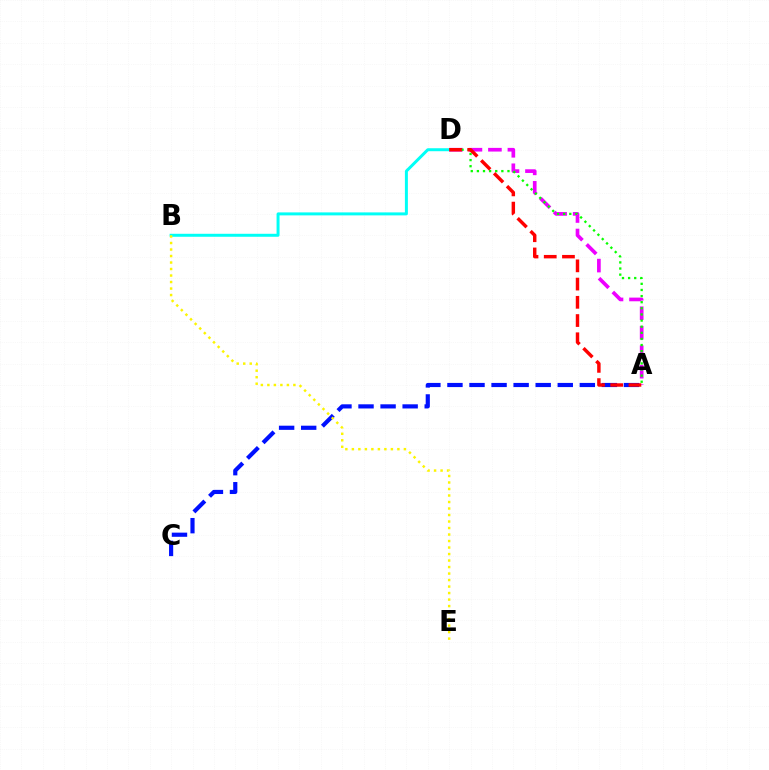{('A', 'C'): [{'color': '#0010ff', 'line_style': 'dashed', 'thickness': 3.0}], ('A', 'D'): [{'color': '#ee00ff', 'line_style': 'dashed', 'thickness': 2.65}, {'color': '#08ff00', 'line_style': 'dotted', 'thickness': 1.66}, {'color': '#ff0000', 'line_style': 'dashed', 'thickness': 2.48}], ('B', 'D'): [{'color': '#00fff6', 'line_style': 'solid', 'thickness': 2.15}], ('B', 'E'): [{'color': '#fcf500', 'line_style': 'dotted', 'thickness': 1.77}]}